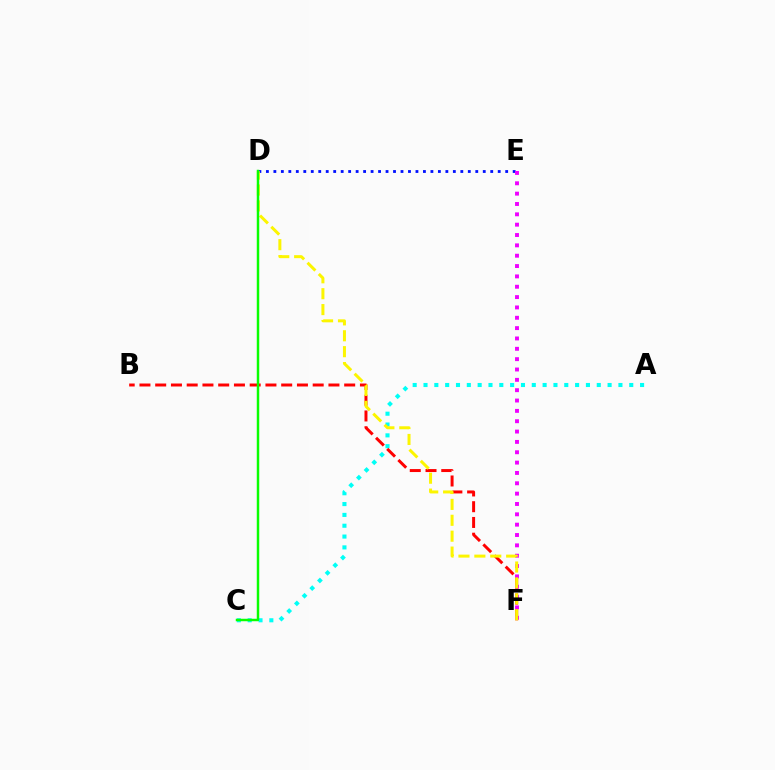{('A', 'C'): [{'color': '#00fff6', 'line_style': 'dotted', 'thickness': 2.94}], ('B', 'F'): [{'color': '#ff0000', 'line_style': 'dashed', 'thickness': 2.14}], ('D', 'E'): [{'color': '#0010ff', 'line_style': 'dotted', 'thickness': 2.03}], ('E', 'F'): [{'color': '#ee00ff', 'line_style': 'dotted', 'thickness': 2.81}], ('D', 'F'): [{'color': '#fcf500', 'line_style': 'dashed', 'thickness': 2.16}], ('C', 'D'): [{'color': '#08ff00', 'line_style': 'solid', 'thickness': 1.79}]}